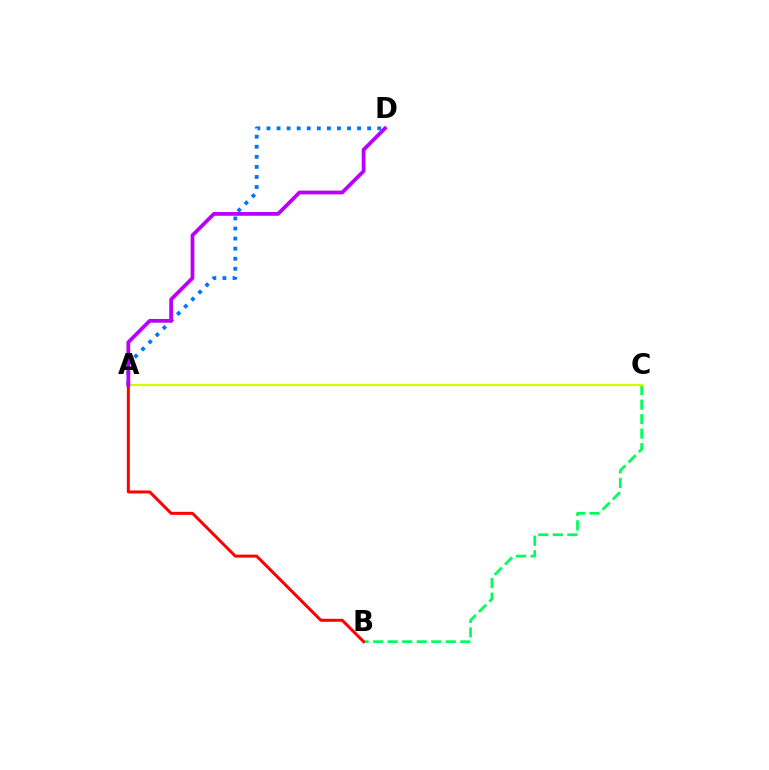{('B', 'C'): [{'color': '#00ff5c', 'line_style': 'dashed', 'thickness': 1.97}], ('A', 'C'): [{'color': '#d1ff00', 'line_style': 'solid', 'thickness': 1.61}], ('A', 'D'): [{'color': '#0074ff', 'line_style': 'dotted', 'thickness': 2.74}, {'color': '#b900ff', 'line_style': 'solid', 'thickness': 2.71}], ('A', 'B'): [{'color': '#ff0000', 'line_style': 'solid', 'thickness': 2.15}]}